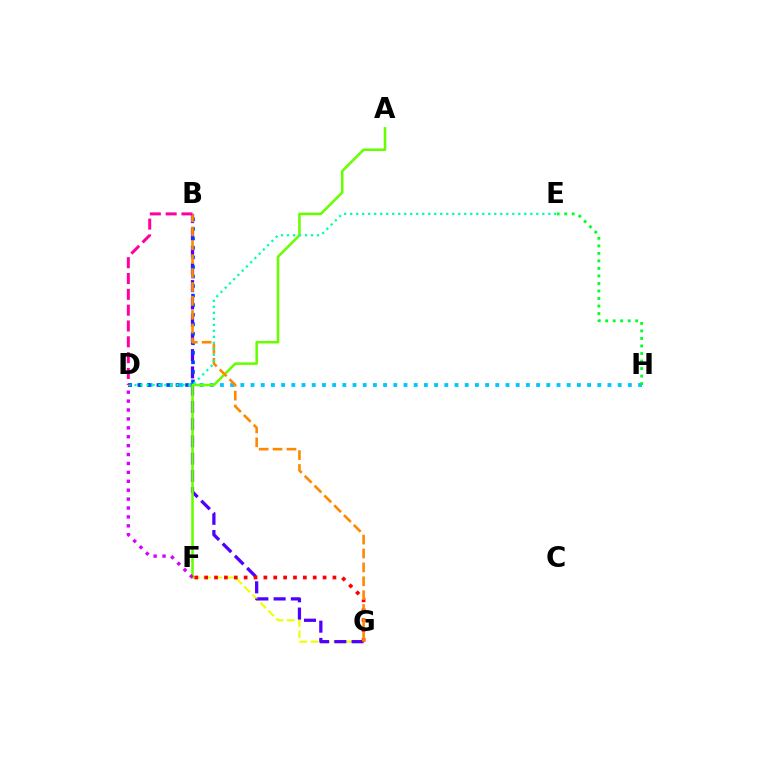{('F', 'G'): [{'color': '#eeff00', 'line_style': 'dashed', 'thickness': 1.53}, {'color': '#ff0000', 'line_style': 'dotted', 'thickness': 2.68}], ('D', 'H'): [{'color': '#00c7ff', 'line_style': 'dotted', 'thickness': 2.77}], ('B', 'G'): [{'color': '#4f00ff', 'line_style': 'dashed', 'thickness': 2.34}, {'color': '#ff8800', 'line_style': 'dashed', 'thickness': 1.89}], ('E', 'H'): [{'color': '#00ff27', 'line_style': 'dotted', 'thickness': 2.04}], ('A', 'F'): [{'color': '#66ff00', 'line_style': 'solid', 'thickness': 1.84}], ('B', 'D'): [{'color': '#003fff', 'line_style': 'dotted', 'thickness': 2.59}, {'color': '#ff00a0', 'line_style': 'dashed', 'thickness': 2.15}], ('D', 'E'): [{'color': '#00ffaf', 'line_style': 'dotted', 'thickness': 1.63}], ('D', 'F'): [{'color': '#d600ff', 'line_style': 'dotted', 'thickness': 2.42}]}